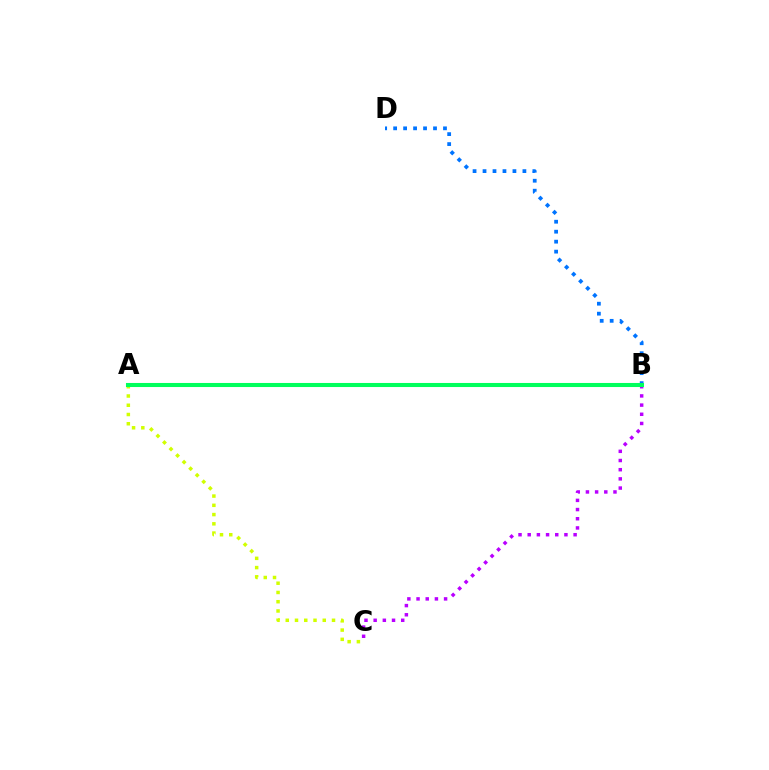{('A', 'B'): [{'color': '#ff0000', 'line_style': 'dotted', 'thickness': 2.69}, {'color': '#00ff5c', 'line_style': 'solid', 'thickness': 2.93}], ('A', 'C'): [{'color': '#d1ff00', 'line_style': 'dotted', 'thickness': 2.51}], ('B', 'D'): [{'color': '#0074ff', 'line_style': 'dotted', 'thickness': 2.71}], ('B', 'C'): [{'color': '#b900ff', 'line_style': 'dotted', 'thickness': 2.49}]}